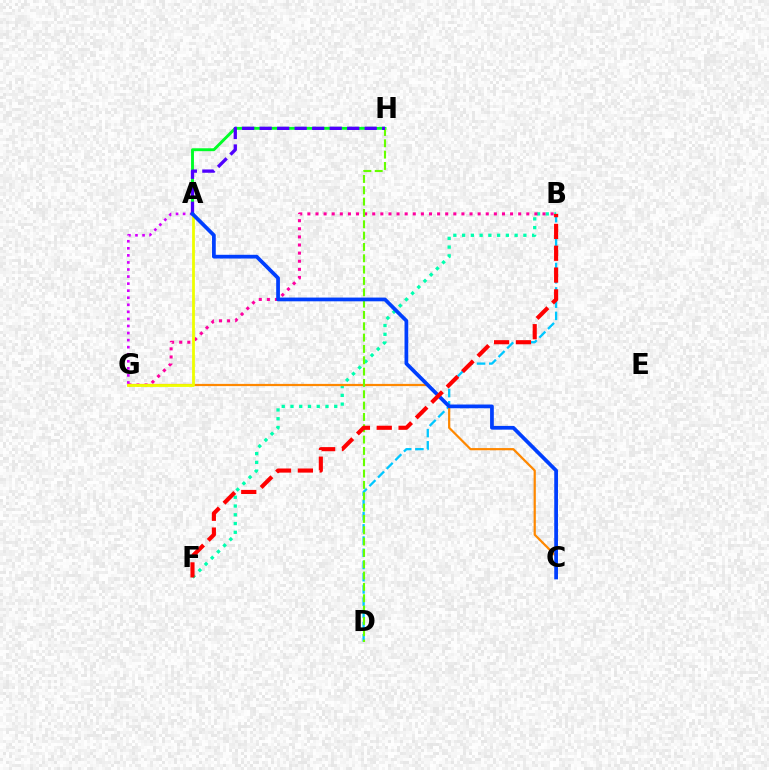{('A', 'G'): [{'color': '#d600ff', 'line_style': 'dotted', 'thickness': 1.92}, {'color': '#eeff00', 'line_style': 'solid', 'thickness': 2.01}], ('B', 'F'): [{'color': '#00ffaf', 'line_style': 'dotted', 'thickness': 2.38}, {'color': '#ff0000', 'line_style': 'dashed', 'thickness': 2.97}], ('B', 'D'): [{'color': '#00c7ff', 'line_style': 'dashed', 'thickness': 1.66}], ('B', 'G'): [{'color': '#ff00a0', 'line_style': 'dotted', 'thickness': 2.2}], ('C', 'G'): [{'color': '#ff8800', 'line_style': 'solid', 'thickness': 1.59}], ('A', 'H'): [{'color': '#00ff27', 'line_style': 'solid', 'thickness': 2.09}, {'color': '#4f00ff', 'line_style': 'dashed', 'thickness': 2.38}], ('D', 'H'): [{'color': '#66ff00', 'line_style': 'dashed', 'thickness': 1.54}], ('A', 'C'): [{'color': '#003fff', 'line_style': 'solid', 'thickness': 2.69}]}